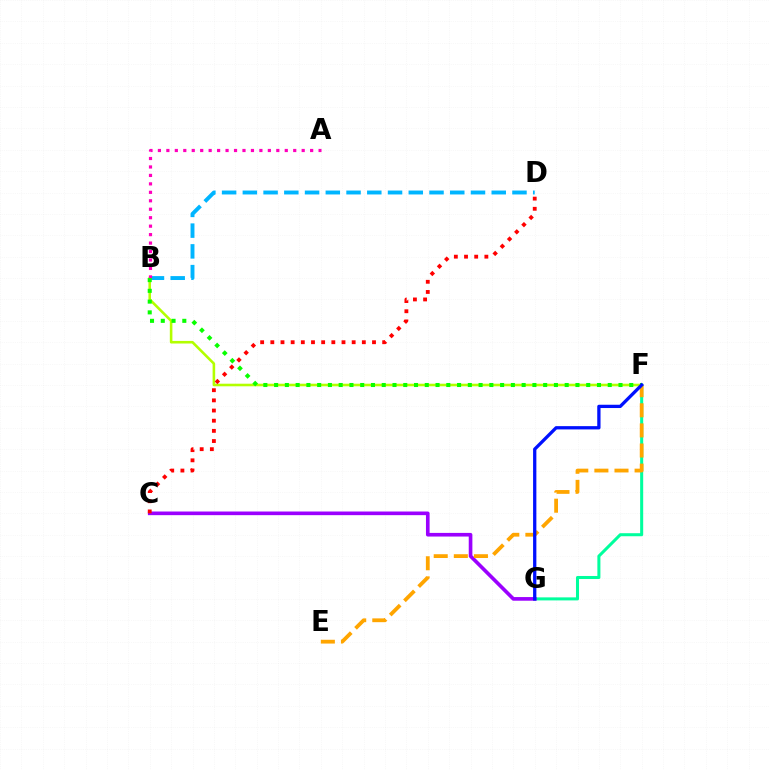{('F', 'G'): [{'color': '#00ff9d', 'line_style': 'solid', 'thickness': 2.19}, {'color': '#0010ff', 'line_style': 'solid', 'thickness': 2.36}], ('C', 'G'): [{'color': '#9b00ff', 'line_style': 'solid', 'thickness': 2.62}], ('B', 'F'): [{'color': '#b3ff00', 'line_style': 'solid', 'thickness': 1.86}, {'color': '#08ff00', 'line_style': 'dotted', 'thickness': 2.92}], ('E', 'F'): [{'color': '#ffa500', 'line_style': 'dashed', 'thickness': 2.73}], ('B', 'D'): [{'color': '#00b5ff', 'line_style': 'dashed', 'thickness': 2.82}], ('A', 'B'): [{'color': '#ff00bd', 'line_style': 'dotted', 'thickness': 2.3}], ('C', 'D'): [{'color': '#ff0000', 'line_style': 'dotted', 'thickness': 2.76}]}